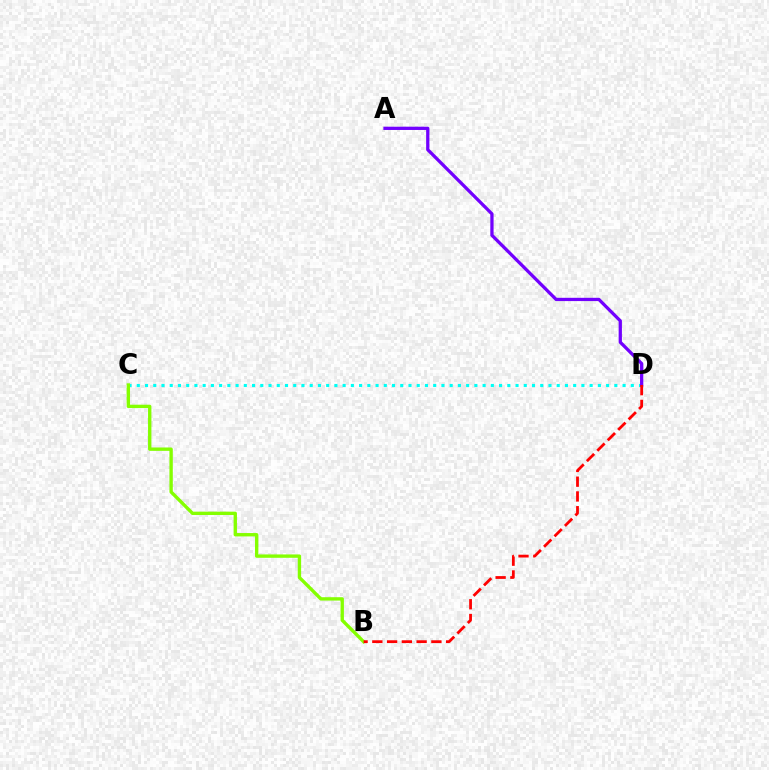{('C', 'D'): [{'color': '#00fff6', 'line_style': 'dotted', 'thickness': 2.24}], ('B', 'C'): [{'color': '#84ff00', 'line_style': 'solid', 'thickness': 2.42}], ('A', 'D'): [{'color': '#7200ff', 'line_style': 'solid', 'thickness': 2.35}], ('B', 'D'): [{'color': '#ff0000', 'line_style': 'dashed', 'thickness': 2.01}]}